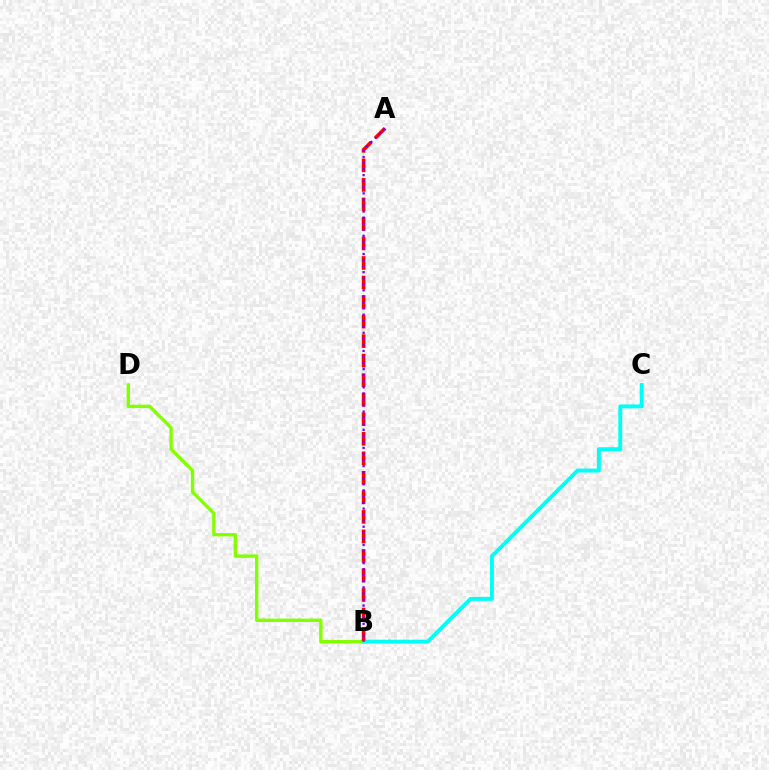{('B', 'D'): [{'color': '#84ff00', 'line_style': 'solid', 'thickness': 2.43}], ('B', 'C'): [{'color': '#00fff6', 'line_style': 'solid', 'thickness': 2.82}], ('A', 'B'): [{'color': '#ff0000', 'line_style': 'dashed', 'thickness': 2.65}, {'color': '#7200ff', 'line_style': 'dotted', 'thickness': 1.65}]}